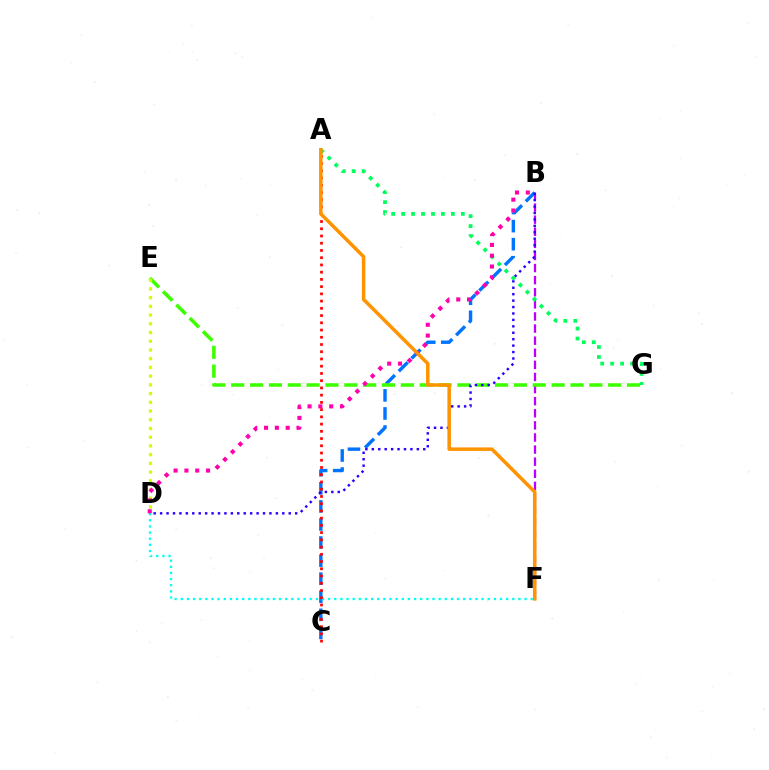{('B', 'F'): [{'color': '#b900ff', 'line_style': 'dashed', 'thickness': 1.64}], ('B', 'C'): [{'color': '#0074ff', 'line_style': 'dashed', 'thickness': 2.46}], ('D', 'F'): [{'color': '#00fff6', 'line_style': 'dotted', 'thickness': 1.67}], ('E', 'G'): [{'color': '#3dff00', 'line_style': 'dashed', 'thickness': 2.56}], ('B', 'D'): [{'color': '#2500ff', 'line_style': 'dotted', 'thickness': 1.75}, {'color': '#ff00ac', 'line_style': 'dotted', 'thickness': 2.94}], ('D', 'E'): [{'color': '#d1ff00', 'line_style': 'dotted', 'thickness': 2.37}], ('A', 'G'): [{'color': '#00ff5c', 'line_style': 'dotted', 'thickness': 2.71}], ('A', 'C'): [{'color': '#ff0000', 'line_style': 'dotted', 'thickness': 1.97}], ('A', 'F'): [{'color': '#ff9400', 'line_style': 'solid', 'thickness': 2.53}]}